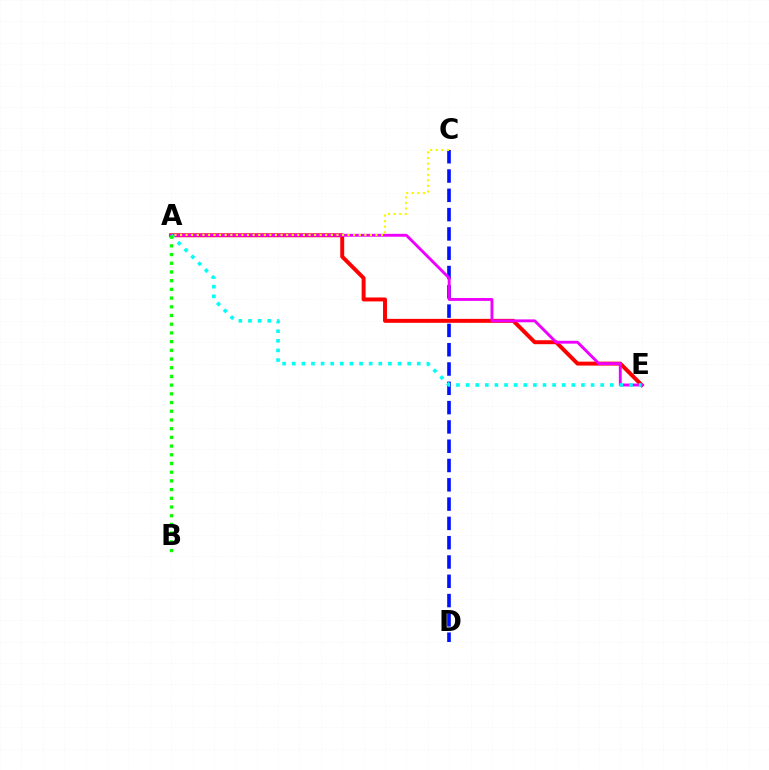{('C', 'D'): [{'color': '#0010ff', 'line_style': 'dashed', 'thickness': 2.62}], ('A', 'E'): [{'color': '#ff0000', 'line_style': 'solid', 'thickness': 2.84}, {'color': '#ee00ff', 'line_style': 'solid', 'thickness': 2.08}, {'color': '#00fff6', 'line_style': 'dotted', 'thickness': 2.61}], ('A', 'C'): [{'color': '#fcf500', 'line_style': 'dotted', 'thickness': 1.52}], ('A', 'B'): [{'color': '#08ff00', 'line_style': 'dotted', 'thickness': 2.37}]}